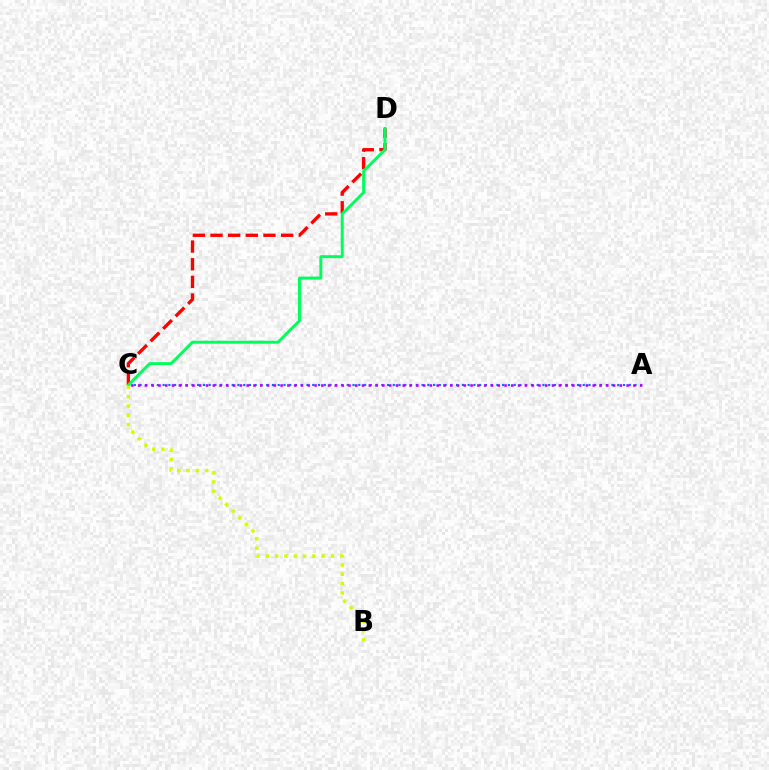{('A', 'C'): [{'color': '#0074ff', 'line_style': 'dotted', 'thickness': 1.56}, {'color': '#b900ff', 'line_style': 'dotted', 'thickness': 1.84}], ('C', 'D'): [{'color': '#ff0000', 'line_style': 'dashed', 'thickness': 2.4}, {'color': '#00ff5c', 'line_style': 'solid', 'thickness': 2.13}], ('B', 'C'): [{'color': '#d1ff00', 'line_style': 'dotted', 'thickness': 2.53}]}